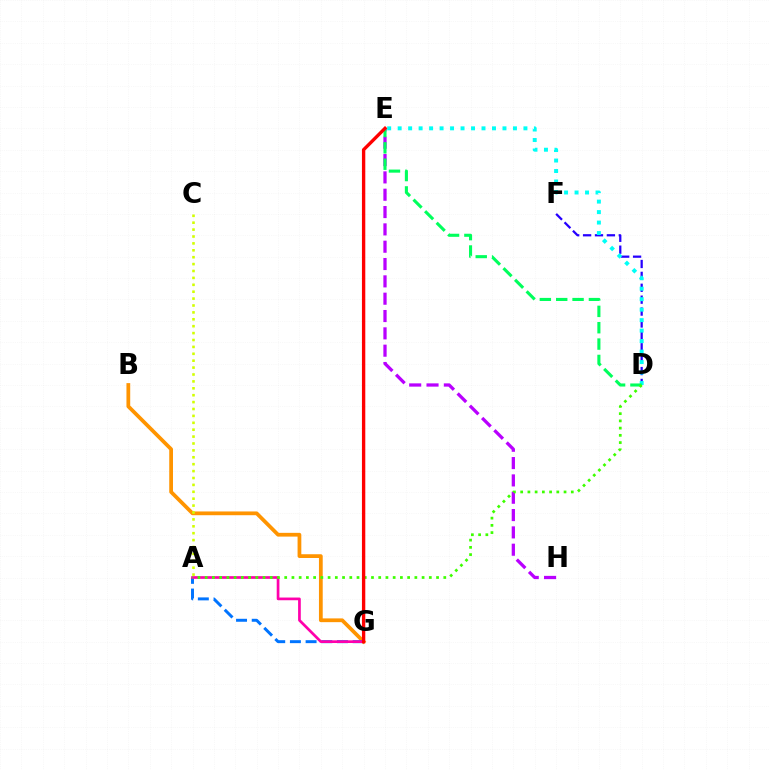{('B', 'G'): [{'color': '#ff9400', 'line_style': 'solid', 'thickness': 2.71}], ('E', 'H'): [{'color': '#b900ff', 'line_style': 'dashed', 'thickness': 2.35}], ('D', 'F'): [{'color': '#2500ff', 'line_style': 'dashed', 'thickness': 1.62}], ('D', 'E'): [{'color': '#00fff6', 'line_style': 'dotted', 'thickness': 2.85}, {'color': '#00ff5c', 'line_style': 'dashed', 'thickness': 2.22}], ('A', 'C'): [{'color': '#d1ff00', 'line_style': 'dotted', 'thickness': 1.87}], ('A', 'G'): [{'color': '#0074ff', 'line_style': 'dashed', 'thickness': 2.13}, {'color': '#ff00ac', 'line_style': 'solid', 'thickness': 1.94}], ('A', 'D'): [{'color': '#3dff00', 'line_style': 'dotted', 'thickness': 1.96}], ('E', 'G'): [{'color': '#ff0000', 'line_style': 'solid', 'thickness': 2.41}]}